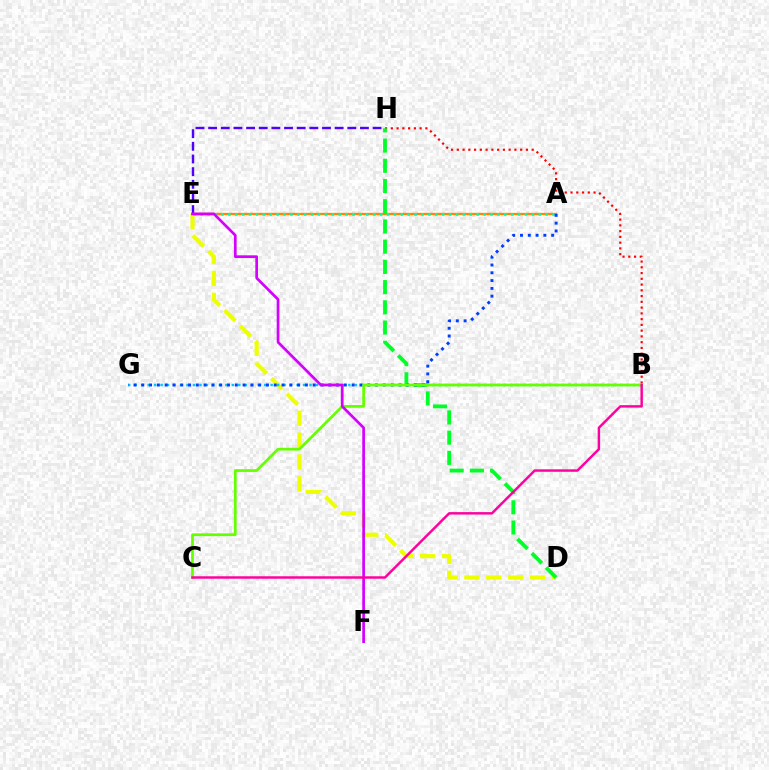{('D', 'E'): [{'color': '#eeff00', 'line_style': 'dashed', 'thickness': 2.98}], ('A', 'E'): [{'color': '#ff8800', 'line_style': 'solid', 'thickness': 1.7}, {'color': '#00ffaf', 'line_style': 'dotted', 'thickness': 1.87}], ('B', 'H'): [{'color': '#ff0000', 'line_style': 'dotted', 'thickness': 1.56}], ('B', 'G'): [{'color': '#00c7ff', 'line_style': 'dotted', 'thickness': 1.76}], ('D', 'H'): [{'color': '#00ff27', 'line_style': 'dashed', 'thickness': 2.75}], ('A', 'G'): [{'color': '#003fff', 'line_style': 'dotted', 'thickness': 2.12}], ('E', 'H'): [{'color': '#4f00ff', 'line_style': 'dashed', 'thickness': 1.72}], ('B', 'C'): [{'color': '#66ff00', 'line_style': 'solid', 'thickness': 1.97}, {'color': '#ff00a0', 'line_style': 'solid', 'thickness': 1.77}], ('E', 'F'): [{'color': '#d600ff', 'line_style': 'solid', 'thickness': 1.95}]}